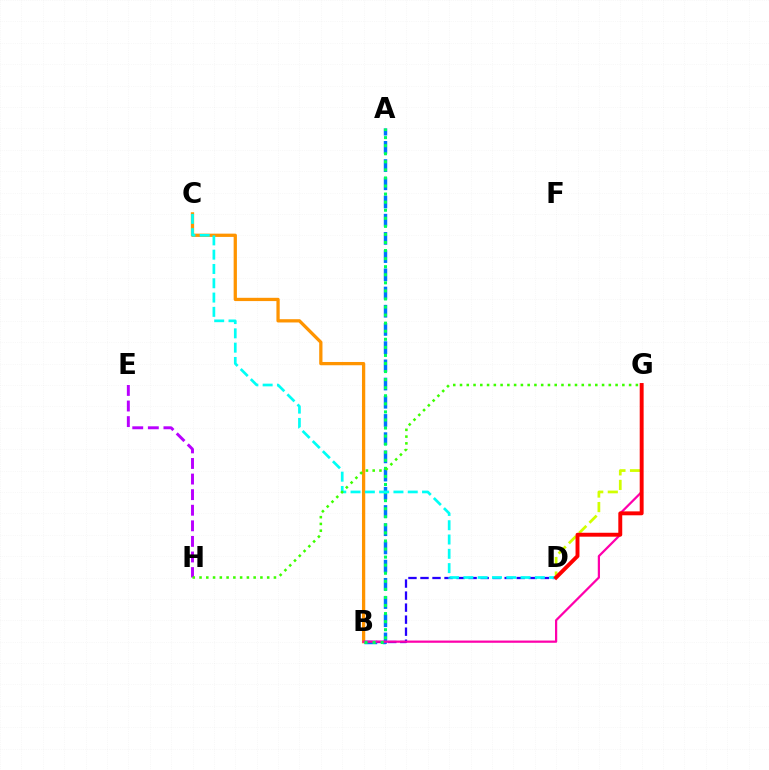{('B', 'D'): [{'color': '#2500ff', 'line_style': 'dashed', 'thickness': 1.63}], ('D', 'G'): [{'color': '#d1ff00', 'line_style': 'dashed', 'thickness': 1.97}, {'color': '#ff0000', 'line_style': 'solid', 'thickness': 2.82}], ('B', 'C'): [{'color': '#ff9400', 'line_style': 'solid', 'thickness': 2.35}], ('A', 'B'): [{'color': '#0074ff', 'line_style': 'dashed', 'thickness': 2.47}, {'color': '#00ff5c', 'line_style': 'dotted', 'thickness': 2.19}], ('B', 'G'): [{'color': '#ff00ac', 'line_style': 'solid', 'thickness': 1.61}], ('C', 'D'): [{'color': '#00fff6', 'line_style': 'dashed', 'thickness': 1.94}], ('E', 'H'): [{'color': '#b900ff', 'line_style': 'dashed', 'thickness': 2.12}], ('G', 'H'): [{'color': '#3dff00', 'line_style': 'dotted', 'thickness': 1.84}]}